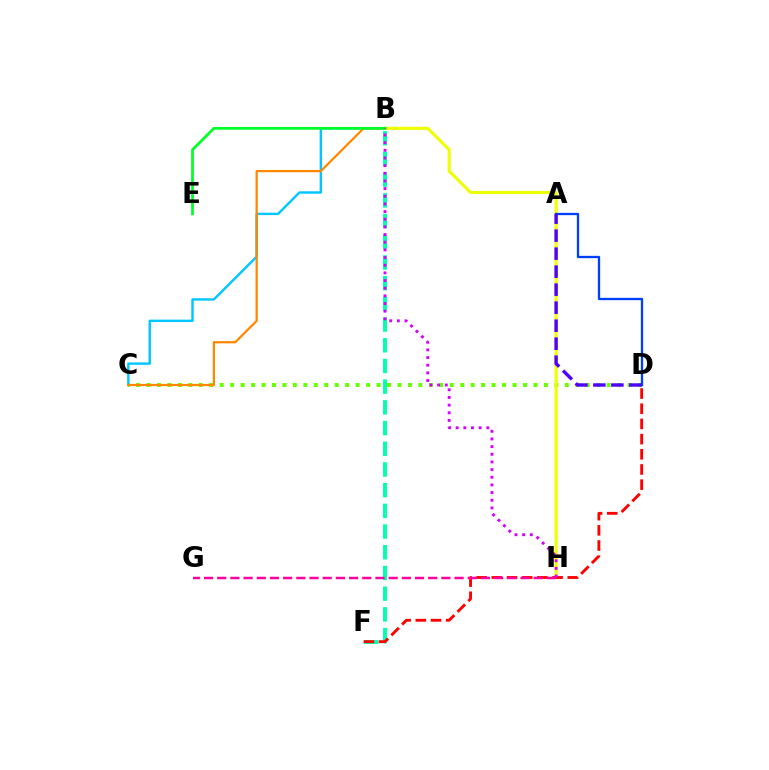{('C', 'D'): [{'color': '#66ff00', 'line_style': 'dotted', 'thickness': 2.84}], ('B', 'C'): [{'color': '#00c7ff', 'line_style': 'solid', 'thickness': 1.74}, {'color': '#ff8800', 'line_style': 'solid', 'thickness': 1.61}], ('B', 'H'): [{'color': '#eeff00', 'line_style': 'solid', 'thickness': 2.24}, {'color': '#d600ff', 'line_style': 'dotted', 'thickness': 2.08}], ('A', 'D'): [{'color': '#003fff', 'line_style': 'solid', 'thickness': 1.67}, {'color': '#4f00ff', 'line_style': 'dashed', 'thickness': 2.45}], ('B', 'F'): [{'color': '#00ffaf', 'line_style': 'dashed', 'thickness': 2.81}], ('D', 'F'): [{'color': '#ff0000', 'line_style': 'dashed', 'thickness': 2.06}], ('G', 'H'): [{'color': '#ff00a0', 'line_style': 'dashed', 'thickness': 1.79}], ('B', 'E'): [{'color': '#00ff27', 'line_style': 'solid', 'thickness': 1.98}]}